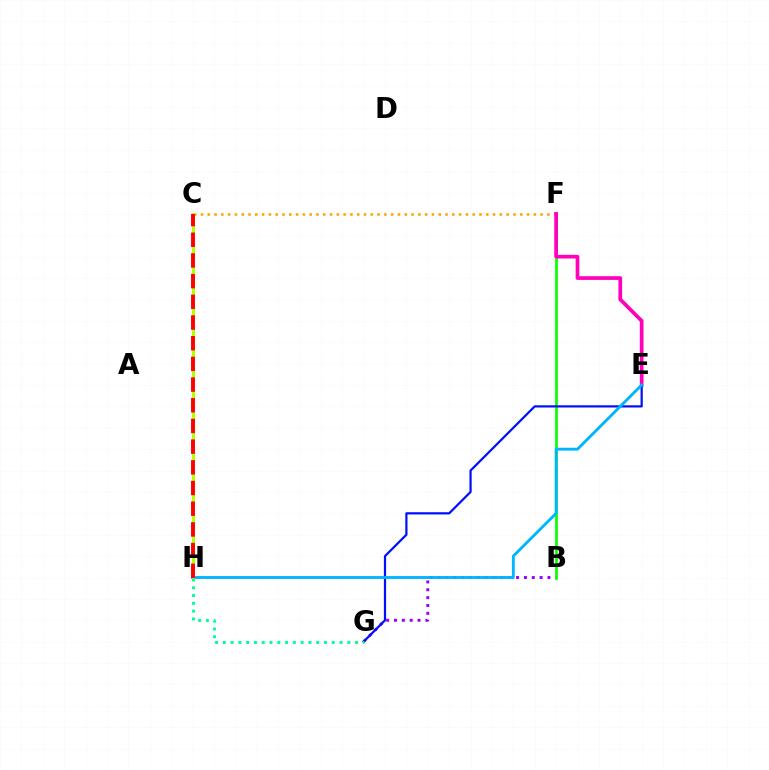{('C', 'F'): [{'color': '#ffa500', 'line_style': 'dotted', 'thickness': 1.85}], ('B', 'G'): [{'color': '#9b00ff', 'line_style': 'dotted', 'thickness': 2.13}], ('B', 'F'): [{'color': '#08ff00', 'line_style': 'solid', 'thickness': 1.94}], ('E', 'F'): [{'color': '#ff00bd', 'line_style': 'solid', 'thickness': 2.67}], ('E', 'G'): [{'color': '#0010ff', 'line_style': 'solid', 'thickness': 1.6}], ('E', 'H'): [{'color': '#00b5ff', 'line_style': 'solid', 'thickness': 2.06}], ('C', 'H'): [{'color': '#b3ff00', 'line_style': 'solid', 'thickness': 2.22}, {'color': '#ff0000', 'line_style': 'dashed', 'thickness': 2.81}], ('G', 'H'): [{'color': '#00ff9d', 'line_style': 'dotted', 'thickness': 2.11}]}